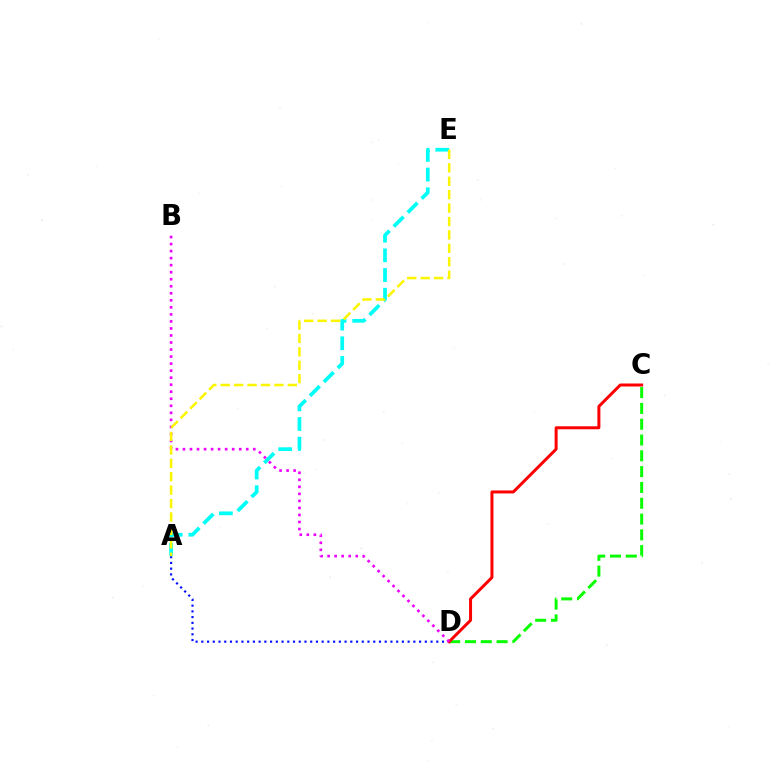{('A', 'D'): [{'color': '#0010ff', 'line_style': 'dotted', 'thickness': 1.56}], ('C', 'D'): [{'color': '#08ff00', 'line_style': 'dashed', 'thickness': 2.15}, {'color': '#ff0000', 'line_style': 'solid', 'thickness': 2.15}], ('A', 'E'): [{'color': '#00fff6', 'line_style': 'dashed', 'thickness': 2.68}, {'color': '#fcf500', 'line_style': 'dashed', 'thickness': 1.82}], ('B', 'D'): [{'color': '#ee00ff', 'line_style': 'dotted', 'thickness': 1.91}]}